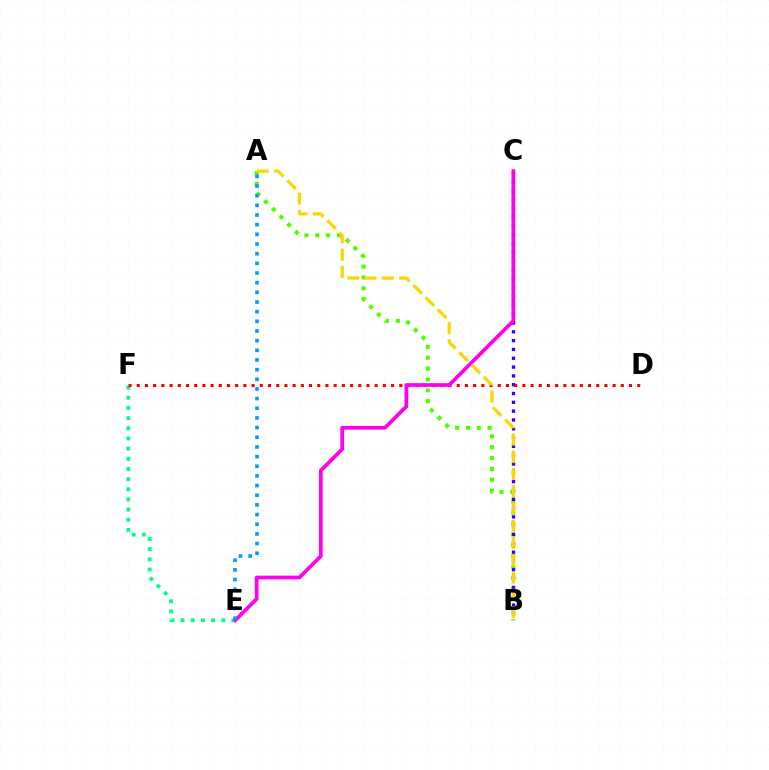{('E', 'F'): [{'color': '#00ff86', 'line_style': 'dotted', 'thickness': 2.76}], ('A', 'B'): [{'color': '#4fff00', 'line_style': 'dotted', 'thickness': 2.95}, {'color': '#ffd500', 'line_style': 'dashed', 'thickness': 2.34}], ('B', 'C'): [{'color': '#3700ff', 'line_style': 'dotted', 'thickness': 2.39}], ('D', 'F'): [{'color': '#ff0000', 'line_style': 'dotted', 'thickness': 2.23}], ('C', 'E'): [{'color': '#ff00ed', 'line_style': 'solid', 'thickness': 2.67}], ('A', 'E'): [{'color': '#009eff', 'line_style': 'dotted', 'thickness': 2.63}]}